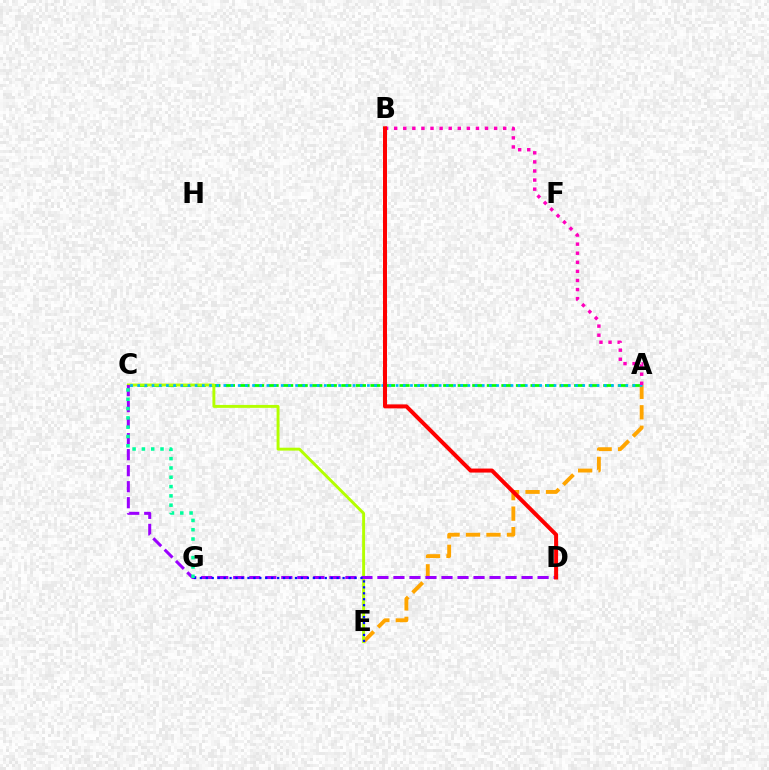{('A', 'C'): [{'color': '#08ff00', 'line_style': 'dashed', 'thickness': 1.98}, {'color': '#00b5ff', 'line_style': 'dotted', 'thickness': 1.95}], ('A', 'E'): [{'color': '#ffa500', 'line_style': 'dashed', 'thickness': 2.78}], ('C', 'E'): [{'color': '#b3ff00', 'line_style': 'solid', 'thickness': 2.1}], ('C', 'D'): [{'color': '#9b00ff', 'line_style': 'dashed', 'thickness': 2.18}], ('E', 'G'): [{'color': '#0010ff', 'line_style': 'dotted', 'thickness': 1.62}], ('A', 'B'): [{'color': '#ff00bd', 'line_style': 'dotted', 'thickness': 2.47}], ('B', 'D'): [{'color': '#ff0000', 'line_style': 'solid', 'thickness': 2.88}], ('C', 'G'): [{'color': '#00ff9d', 'line_style': 'dotted', 'thickness': 2.53}]}